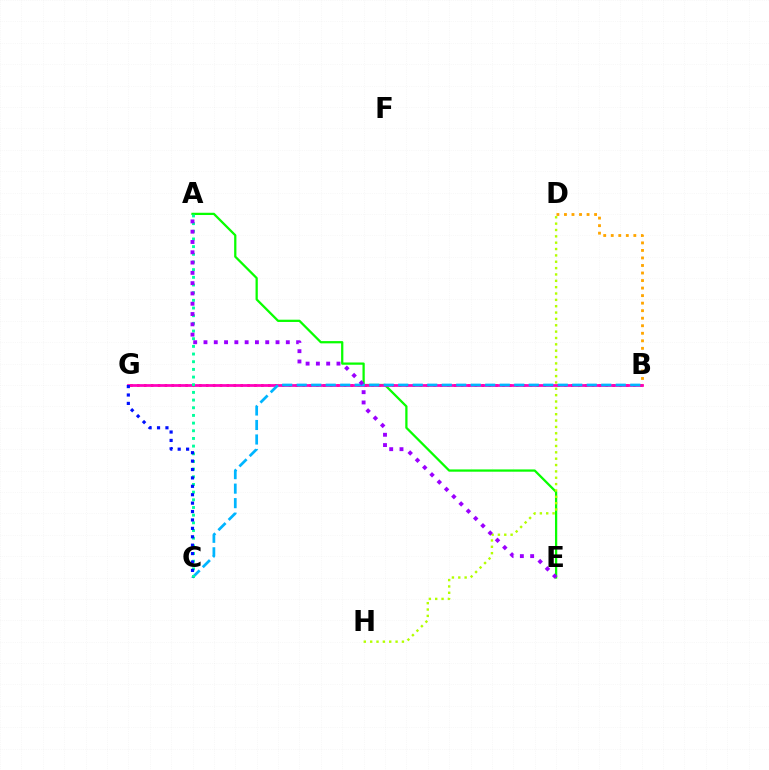{('B', 'D'): [{'color': '#ffa500', 'line_style': 'dotted', 'thickness': 2.05}], ('A', 'E'): [{'color': '#08ff00', 'line_style': 'solid', 'thickness': 1.63}, {'color': '#9b00ff', 'line_style': 'dotted', 'thickness': 2.8}], ('B', 'G'): [{'color': '#ff0000', 'line_style': 'dotted', 'thickness': 1.87}, {'color': '#ff00bd', 'line_style': 'solid', 'thickness': 1.97}], ('B', 'C'): [{'color': '#00b5ff', 'line_style': 'dashed', 'thickness': 1.97}], ('D', 'H'): [{'color': '#b3ff00', 'line_style': 'dotted', 'thickness': 1.73}], ('A', 'C'): [{'color': '#00ff9d', 'line_style': 'dotted', 'thickness': 2.08}], ('C', 'G'): [{'color': '#0010ff', 'line_style': 'dotted', 'thickness': 2.28}]}